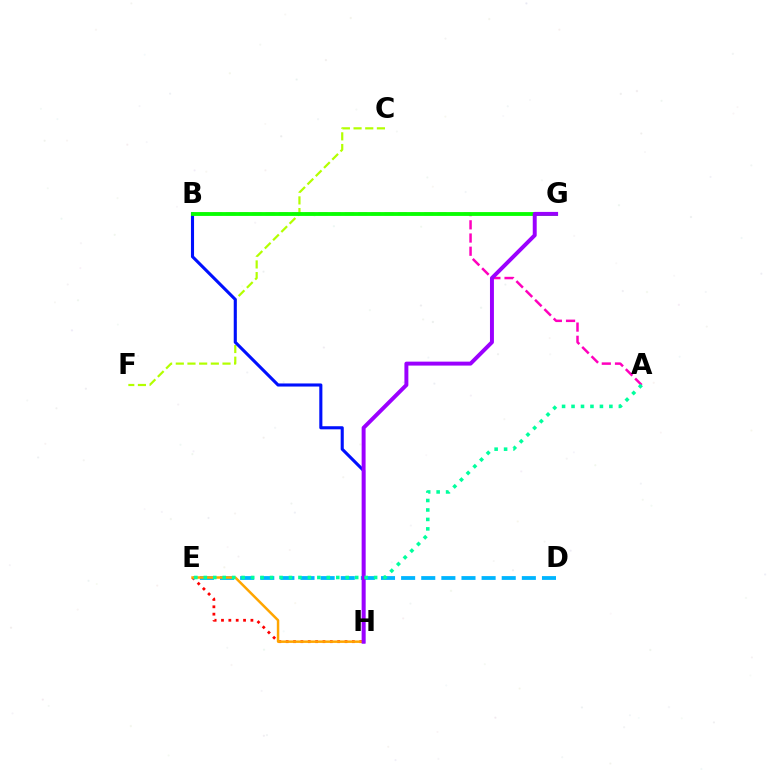{('A', 'B'): [{'color': '#ff00bd', 'line_style': 'dashed', 'thickness': 1.79}], ('C', 'F'): [{'color': '#b3ff00', 'line_style': 'dashed', 'thickness': 1.59}], ('E', 'H'): [{'color': '#ff0000', 'line_style': 'dotted', 'thickness': 2.0}, {'color': '#ffa500', 'line_style': 'solid', 'thickness': 1.78}], ('D', 'E'): [{'color': '#00b5ff', 'line_style': 'dashed', 'thickness': 2.73}], ('B', 'H'): [{'color': '#0010ff', 'line_style': 'solid', 'thickness': 2.23}], ('B', 'G'): [{'color': '#08ff00', 'line_style': 'solid', 'thickness': 2.76}], ('G', 'H'): [{'color': '#9b00ff', 'line_style': 'solid', 'thickness': 2.84}], ('A', 'E'): [{'color': '#00ff9d', 'line_style': 'dotted', 'thickness': 2.57}]}